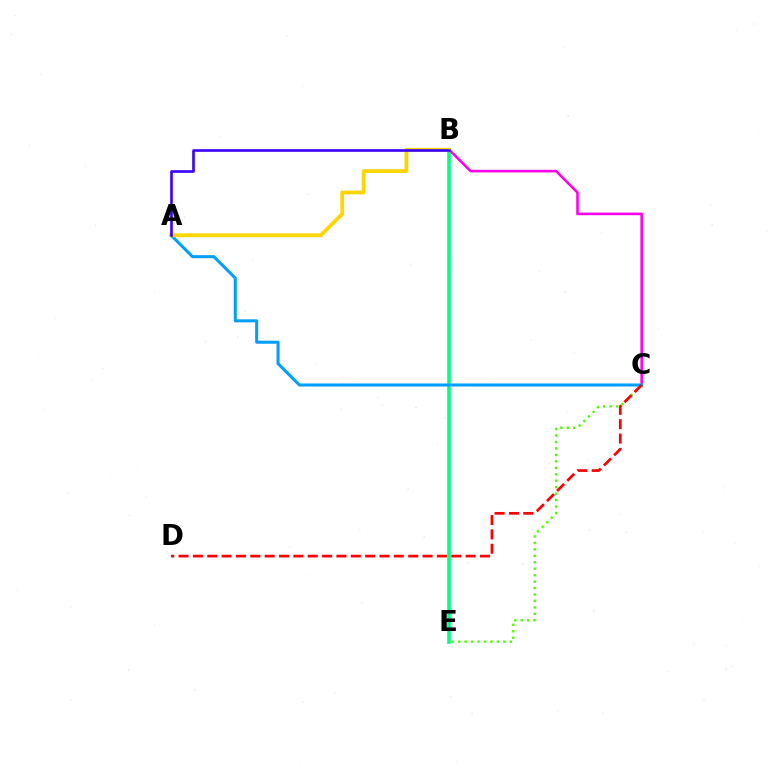{('C', 'E'): [{'color': '#4fff00', 'line_style': 'dotted', 'thickness': 1.75}], ('B', 'E'): [{'color': '#00ff86', 'line_style': 'solid', 'thickness': 2.59}], ('B', 'C'): [{'color': '#ff00ed', 'line_style': 'solid', 'thickness': 1.86}], ('A', 'C'): [{'color': '#009eff', 'line_style': 'solid', 'thickness': 2.19}], ('A', 'B'): [{'color': '#ffd500', 'line_style': 'solid', 'thickness': 2.72}, {'color': '#3700ff', 'line_style': 'solid', 'thickness': 1.89}], ('C', 'D'): [{'color': '#ff0000', 'line_style': 'dashed', 'thickness': 1.95}]}